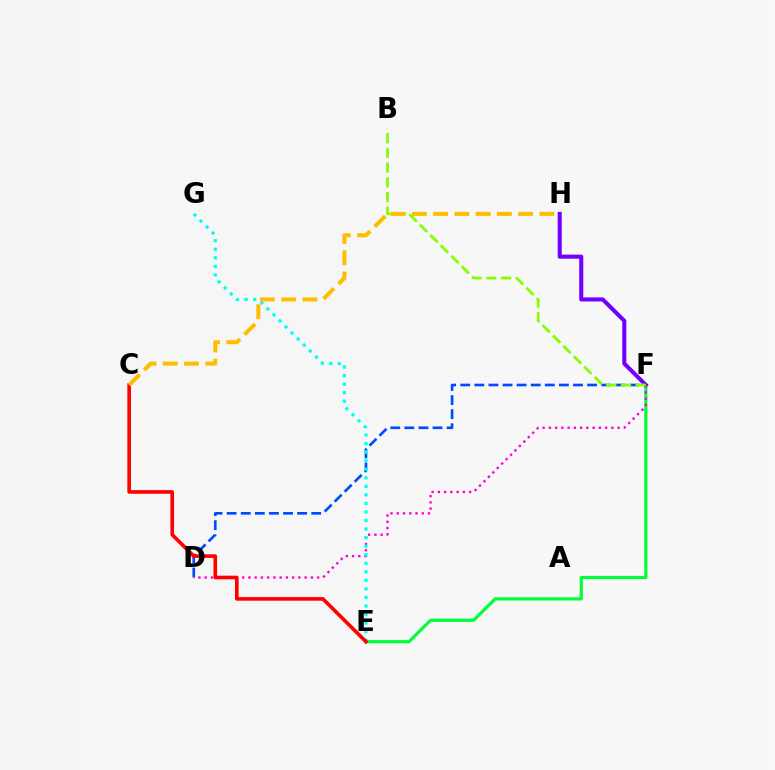{('E', 'F'): [{'color': '#00ff39', 'line_style': 'solid', 'thickness': 2.31}], ('D', 'F'): [{'color': '#004bff', 'line_style': 'dashed', 'thickness': 1.91}, {'color': '#ff00cf', 'line_style': 'dotted', 'thickness': 1.7}], ('F', 'H'): [{'color': '#7200ff', 'line_style': 'solid', 'thickness': 2.93}], ('B', 'F'): [{'color': '#84ff00', 'line_style': 'dashed', 'thickness': 2.0}], ('E', 'G'): [{'color': '#00fff6', 'line_style': 'dotted', 'thickness': 2.32}], ('C', 'E'): [{'color': '#ff0000', 'line_style': 'solid', 'thickness': 2.61}], ('C', 'H'): [{'color': '#ffbd00', 'line_style': 'dashed', 'thickness': 2.89}]}